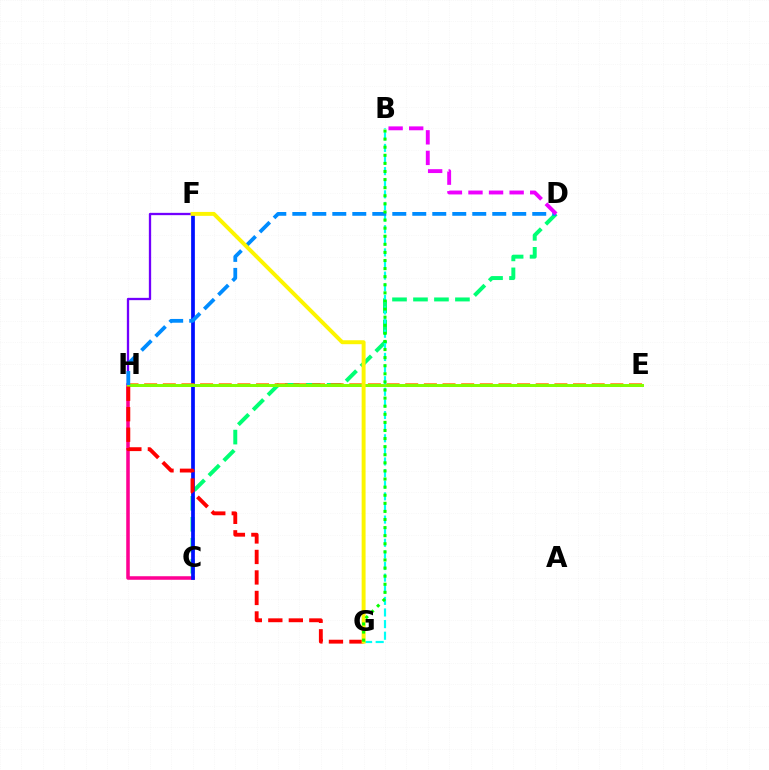{('C', 'H'): [{'color': '#ff0094', 'line_style': 'solid', 'thickness': 2.55}], ('C', 'D'): [{'color': '#00ff74', 'line_style': 'dashed', 'thickness': 2.85}], ('C', 'F'): [{'color': '#0010ff', 'line_style': 'solid', 'thickness': 2.68}], ('F', 'H'): [{'color': '#7200ff', 'line_style': 'solid', 'thickness': 1.66}], ('E', 'H'): [{'color': '#ff7c00', 'line_style': 'dashed', 'thickness': 2.53}, {'color': '#84ff00', 'line_style': 'solid', 'thickness': 2.14}], ('B', 'G'): [{'color': '#00fff6', 'line_style': 'dashed', 'thickness': 1.58}, {'color': '#08ff00', 'line_style': 'dotted', 'thickness': 2.2}], ('G', 'H'): [{'color': '#ff0000', 'line_style': 'dashed', 'thickness': 2.79}], ('D', 'H'): [{'color': '#008cff', 'line_style': 'dashed', 'thickness': 2.72}], ('F', 'G'): [{'color': '#fcf500', 'line_style': 'solid', 'thickness': 2.83}], ('B', 'D'): [{'color': '#ee00ff', 'line_style': 'dashed', 'thickness': 2.8}]}